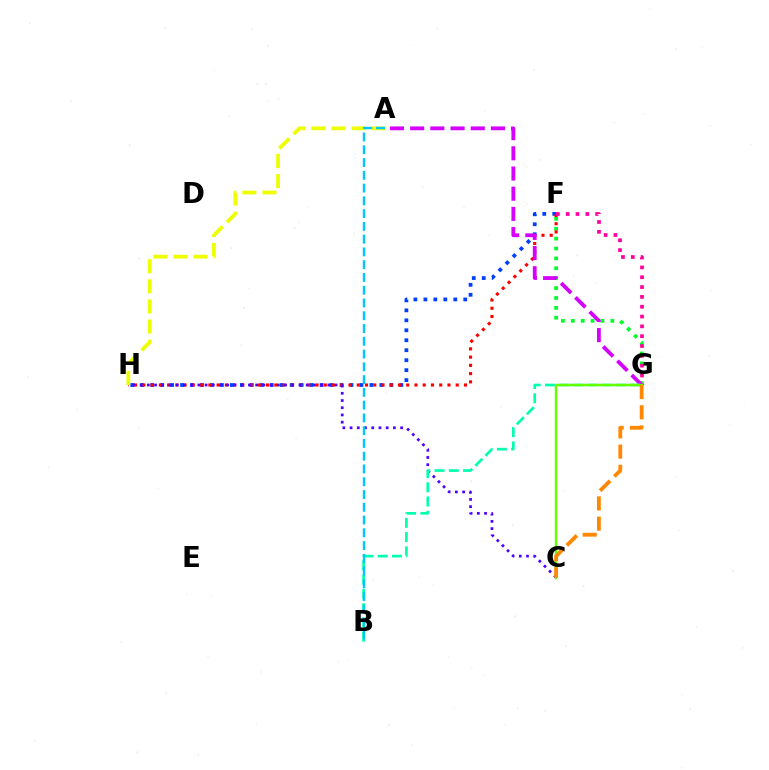{('F', 'G'): [{'color': '#00ff27', 'line_style': 'dotted', 'thickness': 2.69}, {'color': '#ff00a0', 'line_style': 'dotted', 'thickness': 2.67}], ('F', 'H'): [{'color': '#003fff', 'line_style': 'dotted', 'thickness': 2.71}, {'color': '#ff0000', 'line_style': 'dotted', 'thickness': 2.24}], ('A', 'H'): [{'color': '#eeff00', 'line_style': 'dashed', 'thickness': 2.73}], ('C', 'H'): [{'color': '#4f00ff', 'line_style': 'dotted', 'thickness': 1.96}], ('A', 'G'): [{'color': '#d600ff', 'line_style': 'dashed', 'thickness': 2.74}], ('B', 'G'): [{'color': '#00ffaf', 'line_style': 'dashed', 'thickness': 1.93}], ('C', 'G'): [{'color': '#66ff00', 'line_style': 'solid', 'thickness': 1.73}, {'color': '#ff8800', 'line_style': 'dashed', 'thickness': 2.75}], ('A', 'B'): [{'color': '#00c7ff', 'line_style': 'dashed', 'thickness': 1.73}]}